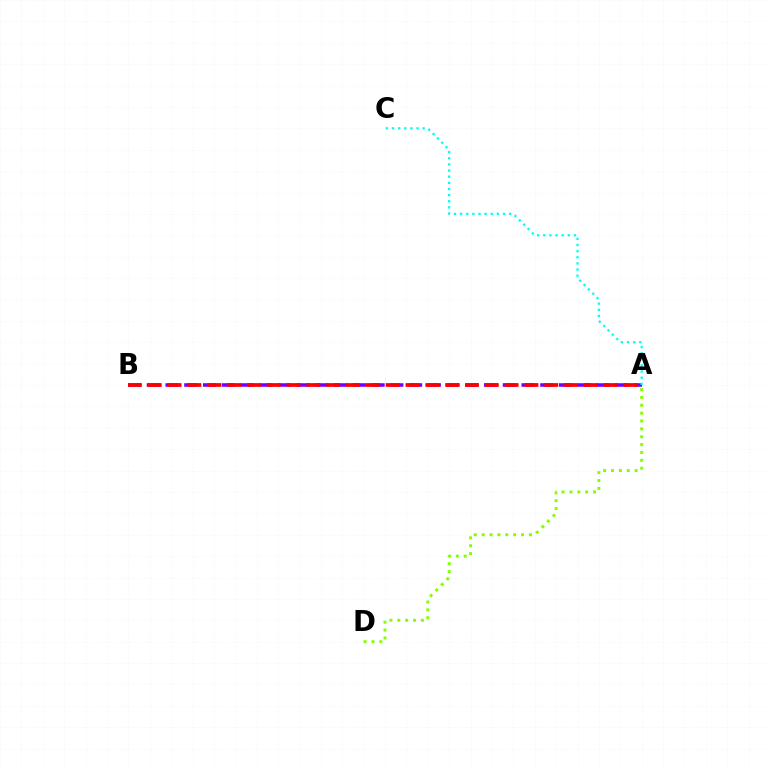{('A', 'D'): [{'color': '#84ff00', 'line_style': 'dotted', 'thickness': 2.14}], ('A', 'B'): [{'color': '#7200ff', 'line_style': 'dashed', 'thickness': 2.55}, {'color': '#ff0000', 'line_style': 'dashed', 'thickness': 2.69}], ('A', 'C'): [{'color': '#00fff6', 'line_style': 'dotted', 'thickness': 1.67}]}